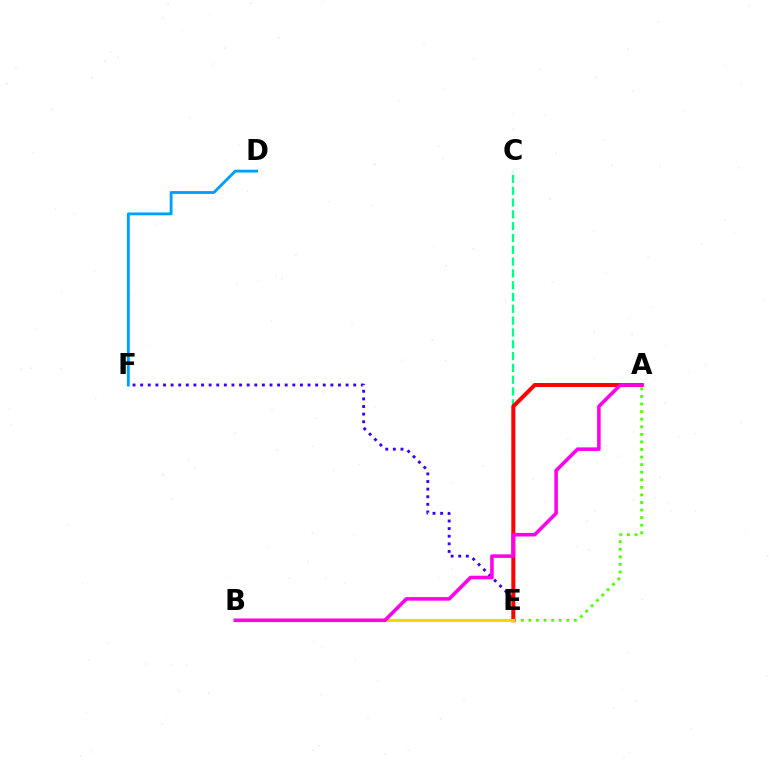{('C', 'E'): [{'color': '#00ff86', 'line_style': 'dashed', 'thickness': 1.6}], ('E', 'F'): [{'color': '#3700ff', 'line_style': 'dotted', 'thickness': 2.07}], ('A', 'E'): [{'color': '#4fff00', 'line_style': 'dotted', 'thickness': 2.06}, {'color': '#ff0000', 'line_style': 'solid', 'thickness': 2.87}], ('D', 'F'): [{'color': '#009eff', 'line_style': 'solid', 'thickness': 2.04}], ('B', 'E'): [{'color': '#ffd500', 'line_style': 'solid', 'thickness': 2.25}], ('A', 'B'): [{'color': '#ff00ed', 'line_style': 'solid', 'thickness': 2.57}]}